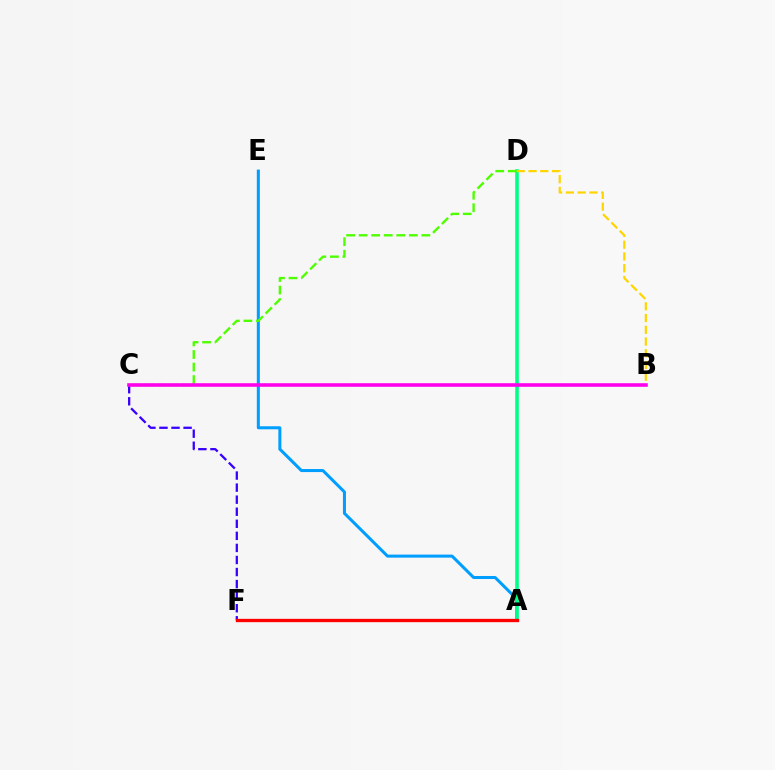{('A', 'E'): [{'color': '#009eff', 'line_style': 'solid', 'thickness': 2.18}], ('C', 'F'): [{'color': '#3700ff', 'line_style': 'dashed', 'thickness': 1.64}], ('A', 'D'): [{'color': '#00ff86', 'line_style': 'solid', 'thickness': 2.57}], ('A', 'F'): [{'color': '#ff0000', 'line_style': 'solid', 'thickness': 2.39}], ('B', 'D'): [{'color': '#ffd500', 'line_style': 'dashed', 'thickness': 1.6}], ('C', 'D'): [{'color': '#4fff00', 'line_style': 'dashed', 'thickness': 1.7}], ('B', 'C'): [{'color': '#ff00ed', 'line_style': 'solid', 'thickness': 2.58}]}